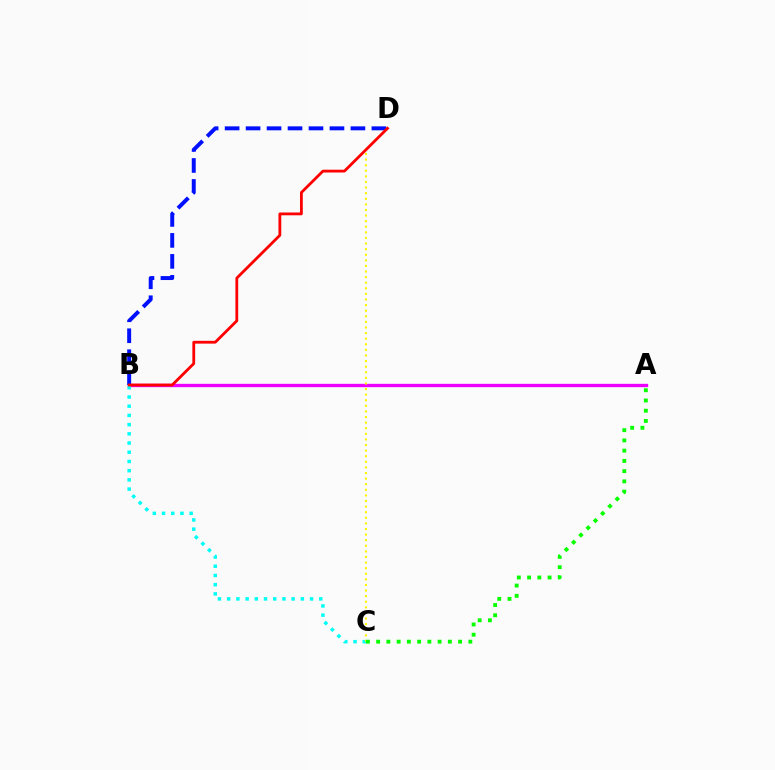{('A', 'B'): [{'color': '#ee00ff', 'line_style': 'solid', 'thickness': 2.4}], ('B', 'C'): [{'color': '#00fff6', 'line_style': 'dotted', 'thickness': 2.5}], ('C', 'D'): [{'color': '#fcf500', 'line_style': 'dotted', 'thickness': 1.52}], ('A', 'C'): [{'color': '#08ff00', 'line_style': 'dotted', 'thickness': 2.78}], ('B', 'D'): [{'color': '#0010ff', 'line_style': 'dashed', 'thickness': 2.85}, {'color': '#ff0000', 'line_style': 'solid', 'thickness': 2.02}]}